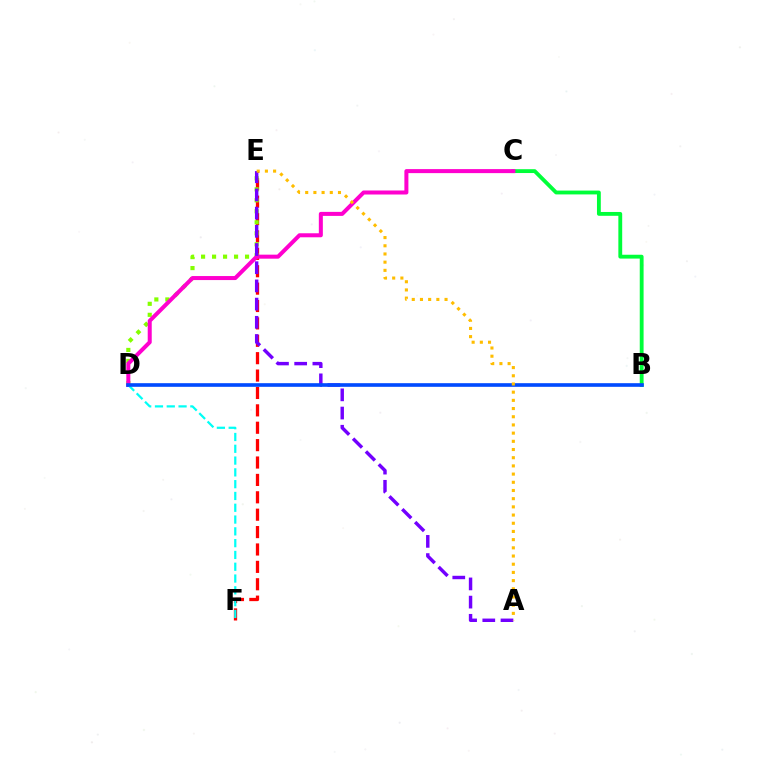{('E', 'F'): [{'color': '#ff0000', 'line_style': 'dashed', 'thickness': 2.36}], ('B', 'C'): [{'color': '#00ff39', 'line_style': 'solid', 'thickness': 2.76}], ('D', 'E'): [{'color': '#84ff00', 'line_style': 'dotted', 'thickness': 2.99}], ('C', 'D'): [{'color': '#ff00cf', 'line_style': 'solid', 'thickness': 2.89}], ('A', 'E'): [{'color': '#7200ff', 'line_style': 'dashed', 'thickness': 2.47}, {'color': '#ffbd00', 'line_style': 'dotted', 'thickness': 2.23}], ('D', 'F'): [{'color': '#00fff6', 'line_style': 'dashed', 'thickness': 1.6}], ('B', 'D'): [{'color': '#004bff', 'line_style': 'solid', 'thickness': 2.62}]}